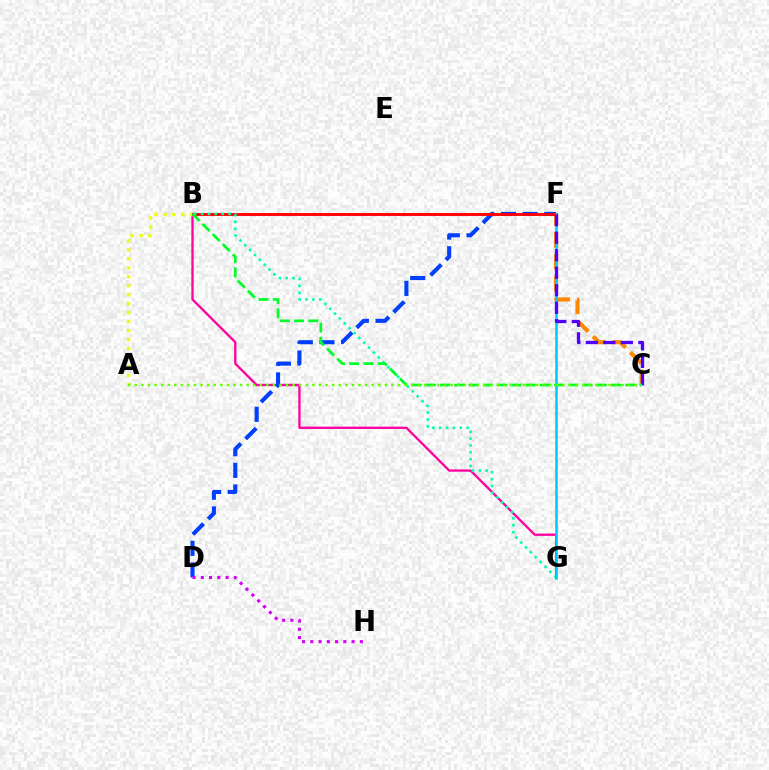{('B', 'G'): [{'color': '#ff00a0', 'line_style': 'solid', 'thickness': 1.66}, {'color': '#00ffaf', 'line_style': 'dotted', 'thickness': 1.87}], ('D', 'F'): [{'color': '#003fff', 'line_style': 'dashed', 'thickness': 2.94}], ('C', 'F'): [{'color': '#ff8800', 'line_style': 'dashed', 'thickness': 2.99}, {'color': '#4f00ff', 'line_style': 'dashed', 'thickness': 2.38}], ('A', 'B'): [{'color': '#eeff00', 'line_style': 'dotted', 'thickness': 2.44}], ('B', 'F'): [{'color': '#ff0000', 'line_style': 'solid', 'thickness': 2.07}], ('D', 'H'): [{'color': '#d600ff', 'line_style': 'dotted', 'thickness': 2.24}], ('F', 'G'): [{'color': '#00c7ff', 'line_style': 'solid', 'thickness': 1.82}], ('B', 'C'): [{'color': '#00ff27', 'line_style': 'dashed', 'thickness': 1.93}], ('A', 'C'): [{'color': '#66ff00', 'line_style': 'dotted', 'thickness': 1.79}]}